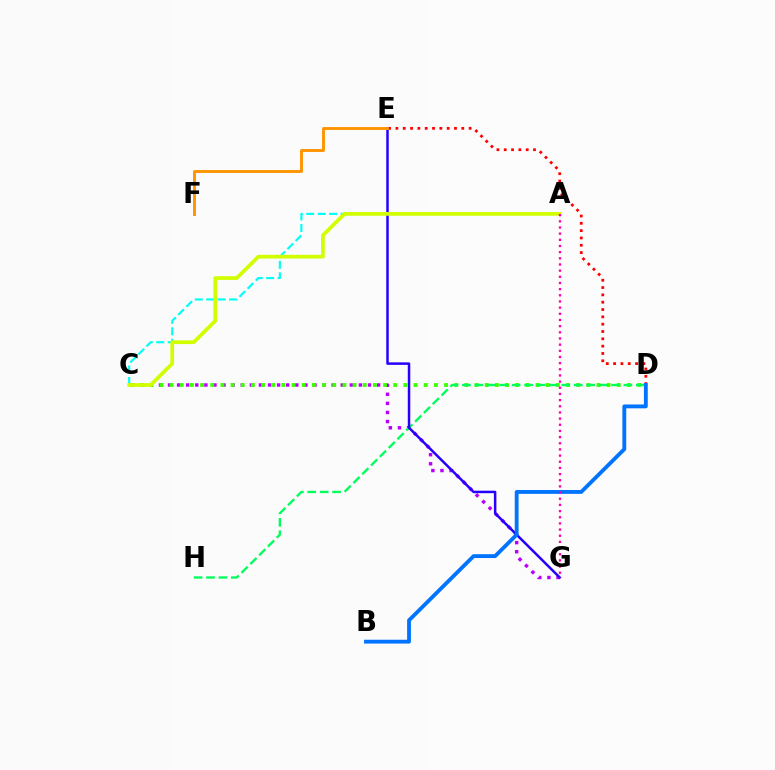{('A', 'C'): [{'color': '#00fff6', 'line_style': 'dashed', 'thickness': 1.56}, {'color': '#d1ff00', 'line_style': 'solid', 'thickness': 2.67}], ('D', 'E'): [{'color': '#ff0000', 'line_style': 'dotted', 'thickness': 1.99}], ('C', 'G'): [{'color': '#b900ff', 'line_style': 'dotted', 'thickness': 2.47}], ('C', 'D'): [{'color': '#3dff00', 'line_style': 'dotted', 'thickness': 2.76}], ('D', 'H'): [{'color': '#00ff5c', 'line_style': 'dashed', 'thickness': 1.69}], ('E', 'G'): [{'color': '#2500ff', 'line_style': 'solid', 'thickness': 1.8}], ('E', 'F'): [{'color': '#ff9400', 'line_style': 'solid', 'thickness': 2.09}], ('B', 'D'): [{'color': '#0074ff', 'line_style': 'solid', 'thickness': 2.76}], ('A', 'G'): [{'color': '#ff00ac', 'line_style': 'dotted', 'thickness': 1.67}]}